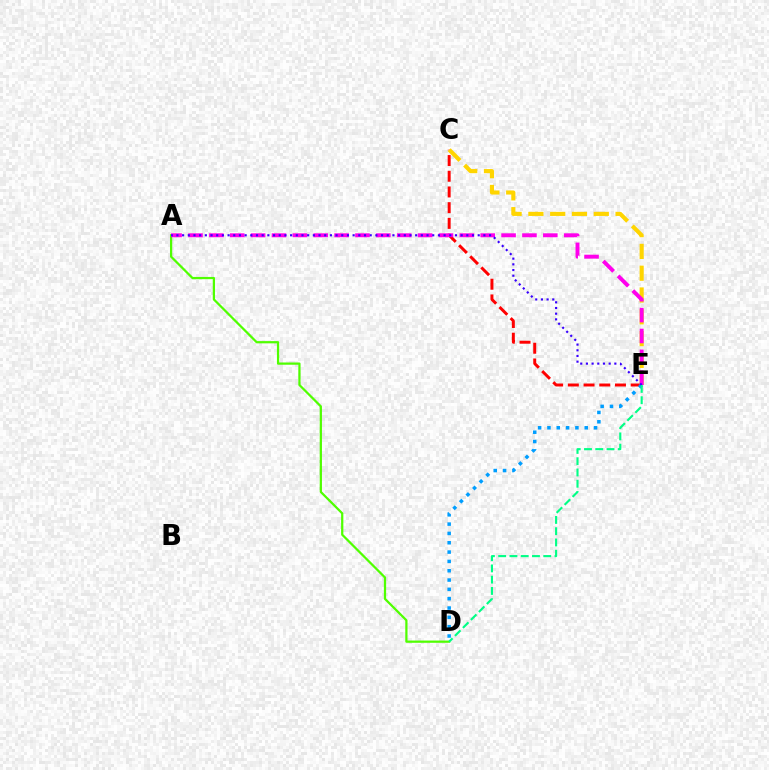{('C', 'E'): [{'color': '#ff0000', 'line_style': 'dashed', 'thickness': 2.13}, {'color': '#ffd500', 'line_style': 'dashed', 'thickness': 2.96}], ('A', 'D'): [{'color': '#4fff00', 'line_style': 'solid', 'thickness': 1.61}], ('A', 'E'): [{'color': '#ff00ed', 'line_style': 'dashed', 'thickness': 2.84}, {'color': '#3700ff', 'line_style': 'dotted', 'thickness': 1.54}], ('D', 'E'): [{'color': '#009eff', 'line_style': 'dotted', 'thickness': 2.53}, {'color': '#00ff86', 'line_style': 'dashed', 'thickness': 1.53}]}